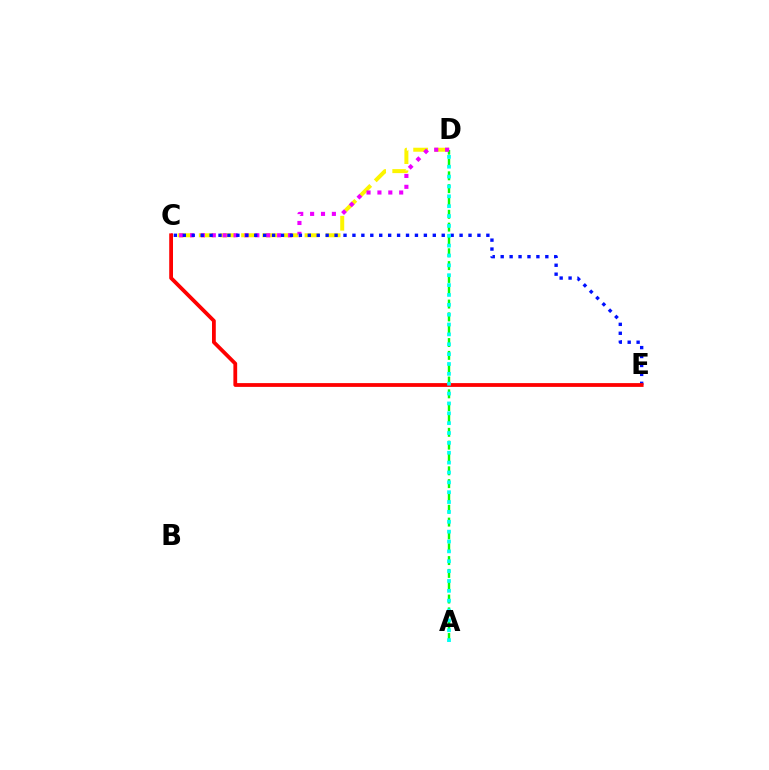{('C', 'D'): [{'color': '#fcf500', 'line_style': 'dashed', 'thickness': 2.87}, {'color': '#ee00ff', 'line_style': 'dotted', 'thickness': 2.96}], ('A', 'D'): [{'color': '#08ff00', 'line_style': 'dashed', 'thickness': 1.74}, {'color': '#00fff6', 'line_style': 'dotted', 'thickness': 2.68}], ('C', 'E'): [{'color': '#0010ff', 'line_style': 'dotted', 'thickness': 2.43}, {'color': '#ff0000', 'line_style': 'solid', 'thickness': 2.72}]}